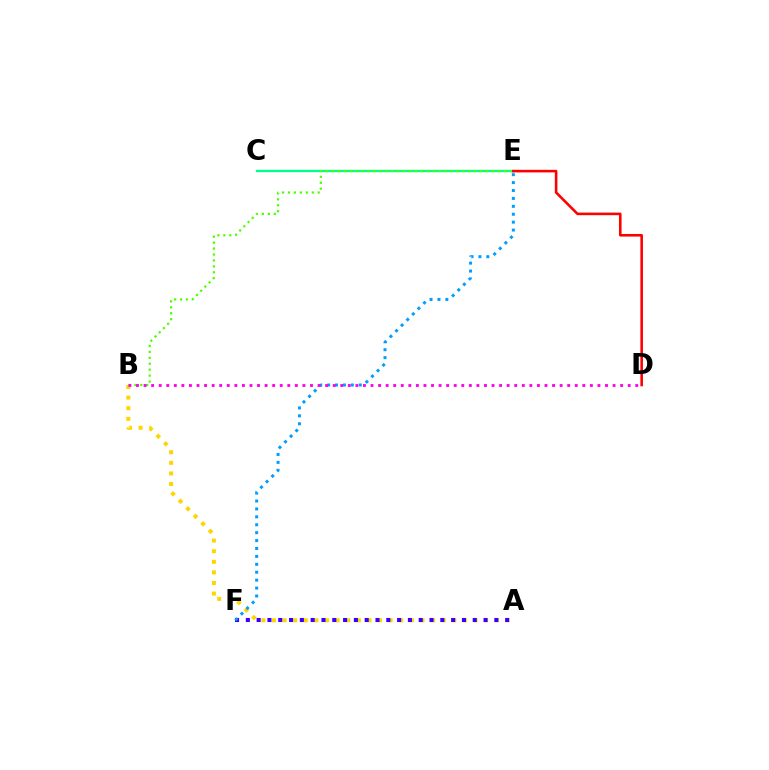{('A', 'B'): [{'color': '#ffd500', 'line_style': 'dotted', 'thickness': 2.88}], ('C', 'E'): [{'color': '#00ff86', 'line_style': 'solid', 'thickness': 1.64}], ('B', 'E'): [{'color': '#4fff00', 'line_style': 'dotted', 'thickness': 1.61}], ('A', 'F'): [{'color': '#3700ff', 'line_style': 'dotted', 'thickness': 2.94}], ('D', 'E'): [{'color': '#ff0000', 'line_style': 'solid', 'thickness': 1.86}], ('E', 'F'): [{'color': '#009eff', 'line_style': 'dotted', 'thickness': 2.15}], ('B', 'D'): [{'color': '#ff00ed', 'line_style': 'dotted', 'thickness': 2.06}]}